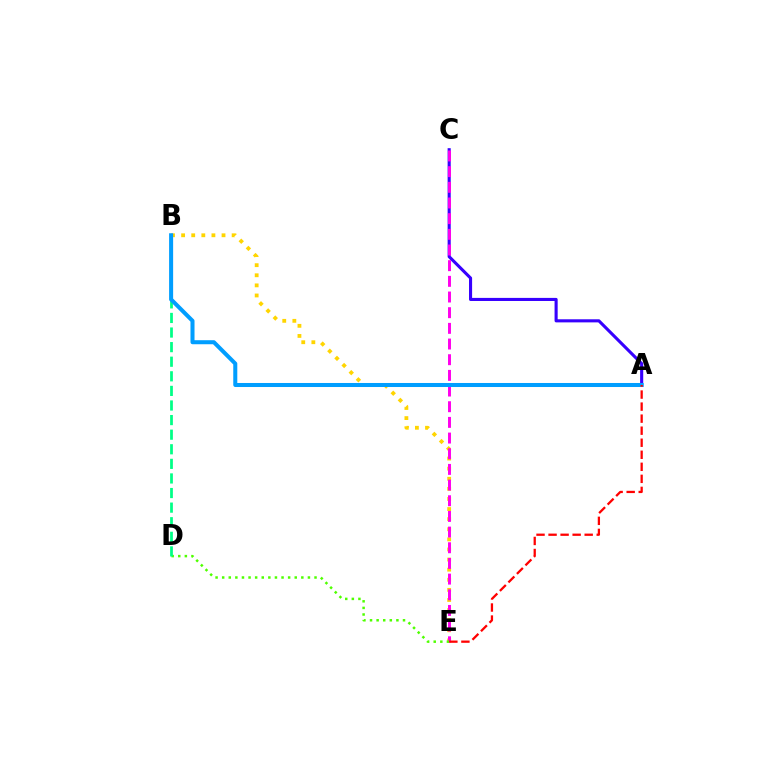{('A', 'C'): [{'color': '#3700ff', 'line_style': 'solid', 'thickness': 2.23}], ('B', 'E'): [{'color': '#ffd500', 'line_style': 'dotted', 'thickness': 2.74}], ('C', 'E'): [{'color': '#ff00ed', 'line_style': 'dashed', 'thickness': 2.13}], ('D', 'E'): [{'color': '#4fff00', 'line_style': 'dotted', 'thickness': 1.79}], ('B', 'D'): [{'color': '#00ff86', 'line_style': 'dashed', 'thickness': 1.98}], ('A', 'B'): [{'color': '#009eff', 'line_style': 'solid', 'thickness': 2.9}], ('A', 'E'): [{'color': '#ff0000', 'line_style': 'dashed', 'thickness': 1.64}]}